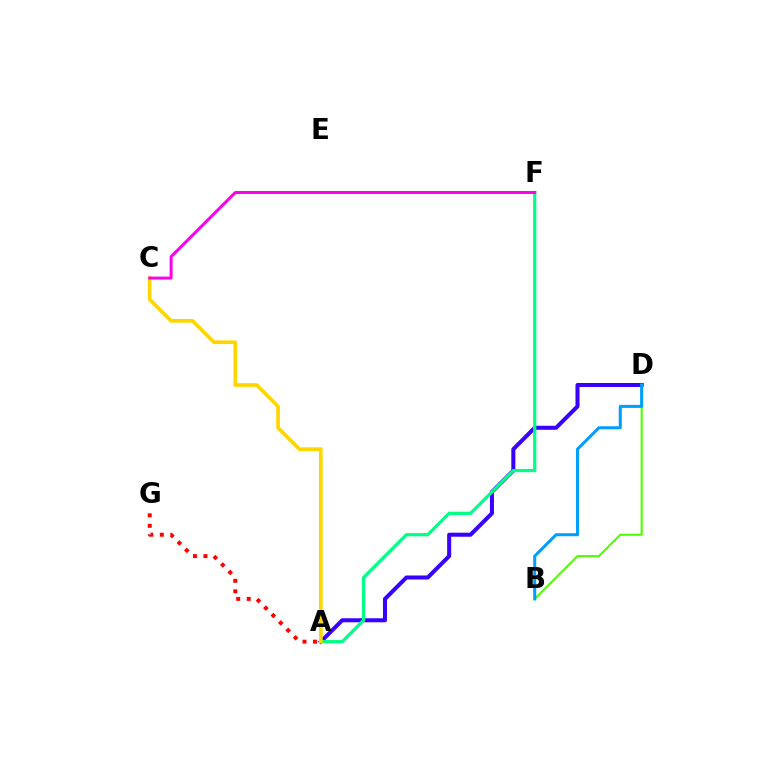{('A', 'D'): [{'color': '#3700ff', 'line_style': 'solid', 'thickness': 2.9}], ('A', 'F'): [{'color': '#00ff86', 'line_style': 'solid', 'thickness': 2.33}], ('B', 'D'): [{'color': '#4fff00', 'line_style': 'solid', 'thickness': 1.52}, {'color': '#009eff', 'line_style': 'solid', 'thickness': 2.19}], ('A', 'G'): [{'color': '#ff0000', 'line_style': 'dotted', 'thickness': 2.85}], ('A', 'C'): [{'color': '#ffd500', 'line_style': 'solid', 'thickness': 2.64}], ('C', 'F'): [{'color': '#ff00ed', 'line_style': 'solid', 'thickness': 2.14}]}